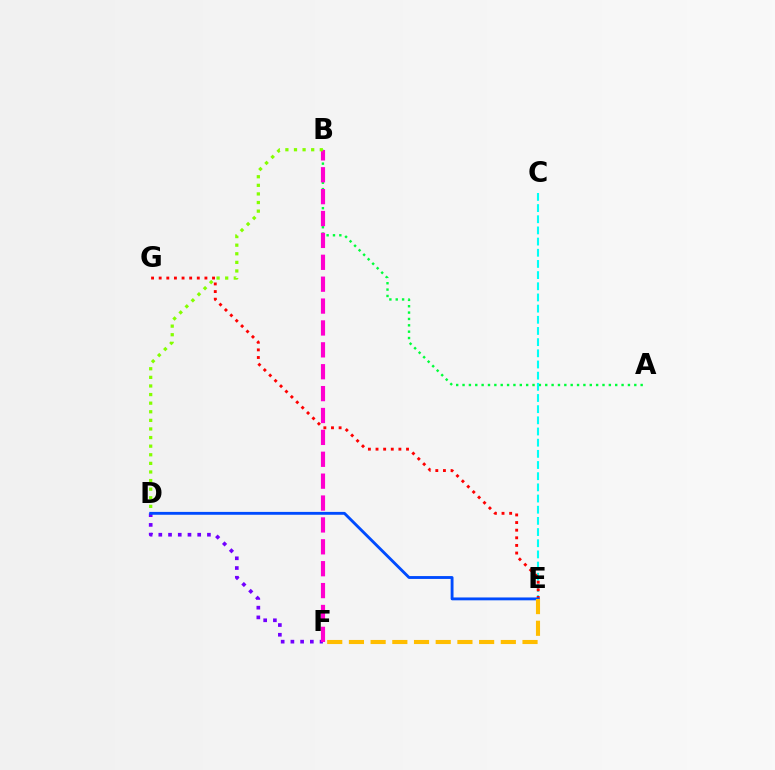{('D', 'F'): [{'color': '#7200ff', 'line_style': 'dotted', 'thickness': 2.64}], ('A', 'B'): [{'color': '#00ff39', 'line_style': 'dotted', 'thickness': 1.73}], ('C', 'E'): [{'color': '#00fff6', 'line_style': 'dashed', 'thickness': 1.52}], ('B', 'F'): [{'color': '#ff00cf', 'line_style': 'dashed', 'thickness': 2.97}], ('E', 'G'): [{'color': '#ff0000', 'line_style': 'dotted', 'thickness': 2.07}], ('D', 'E'): [{'color': '#004bff', 'line_style': 'solid', 'thickness': 2.06}], ('B', 'D'): [{'color': '#84ff00', 'line_style': 'dotted', 'thickness': 2.34}], ('E', 'F'): [{'color': '#ffbd00', 'line_style': 'dashed', 'thickness': 2.95}]}